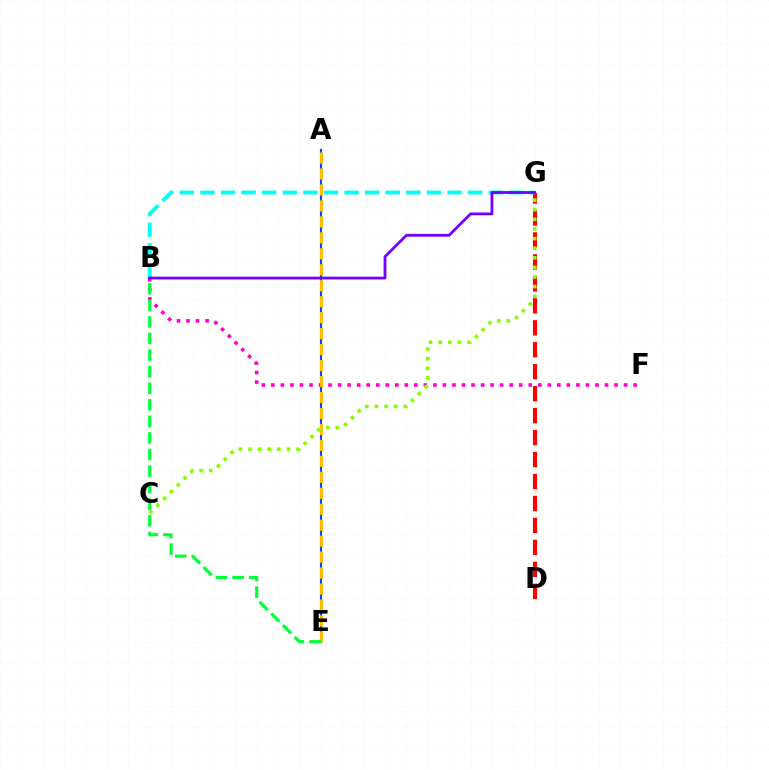{('A', 'E'): [{'color': '#004bff', 'line_style': 'solid', 'thickness': 1.55}, {'color': '#ffbd00', 'line_style': 'dashed', 'thickness': 2.17}], ('D', 'G'): [{'color': '#ff0000', 'line_style': 'dashed', 'thickness': 2.98}], ('B', 'G'): [{'color': '#00fff6', 'line_style': 'dashed', 'thickness': 2.8}, {'color': '#7200ff', 'line_style': 'solid', 'thickness': 2.02}], ('B', 'F'): [{'color': '#ff00cf', 'line_style': 'dotted', 'thickness': 2.59}], ('B', 'E'): [{'color': '#00ff39', 'line_style': 'dashed', 'thickness': 2.25}], ('C', 'G'): [{'color': '#84ff00', 'line_style': 'dotted', 'thickness': 2.61}]}